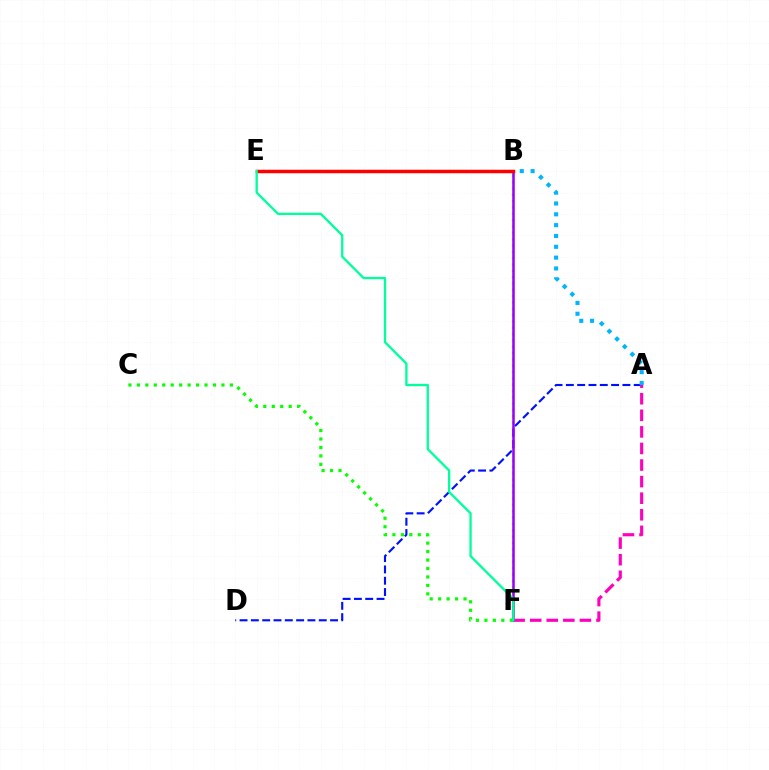{('B', 'F'): [{'color': '#b3ff00', 'line_style': 'dotted', 'thickness': 1.72}, {'color': '#9b00ff', 'line_style': 'solid', 'thickness': 1.83}], ('A', 'D'): [{'color': '#0010ff', 'line_style': 'dashed', 'thickness': 1.54}], ('A', 'B'): [{'color': '#00b5ff', 'line_style': 'dotted', 'thickness': 2.94}], ('A', 'F'): [{'color': '#ff00bd', 'line_style': 'dashed', 'thickness': 2.25}], ('B', 'E'): [{'color': '#ffa500', 'line_style': 'dashed', 'thickness': 1.51}, {'color': '#ff0000', 'line_style': 'solid', 'thickness': 2.5}], ('C', 'F'): [{'color': '#08ff00', 'line_style': 'dotted', 'thickness': 2.3}], ('E', 'F'): [{'color': '#00ff9d', 'line_style': 'solid', 'thickness': 1.67}]}